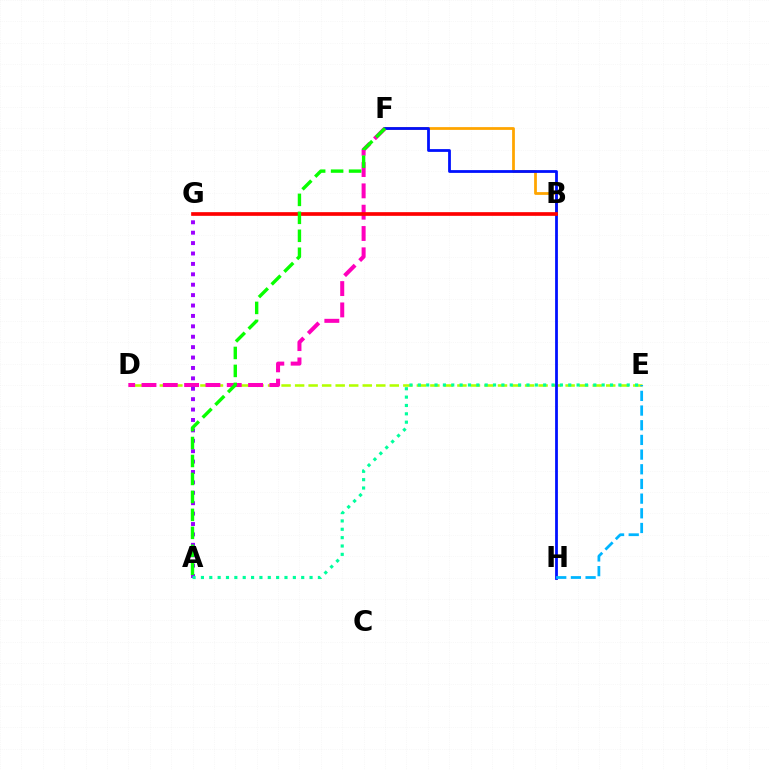{('B', 'F'): [{'color': '#ffa500', 'line_style': 'solid', 'thickness': 2.0}], ('D', 'E'): [{'color': '#b3ff00', 'line_style': 'dashed', 'thickness': 1.84}], ('D', 'F'): [{'color': '#ff00bd', 'line_style': 'dashed', 'thickness': 2.9}], ('F', 'H'): [{'color': '#0010ff', 'line_style': 'solid', 'thickness': 2.0}], ('B', 'G'): [{'color': '#ff0000', 'line_style': 'solid', 'thickness': 2.65}], ('E', 'H'): [{'color': '#00b5ff', 'line_style': 'dashed', 'thickness': 1.99}], ('A', 'G'): [{'color': '#9b00ff', 'line_style': 'dotted', 'thickness': 2.83}], ('A', 'E'): [{'color': '#00ff9d', 'line_style': 'dotted', 'thickness': 2.27}], ('A', 'F'): [{'color': '#08ff00', 'line_style': 'dashed', 'thickness': 2.44}]}